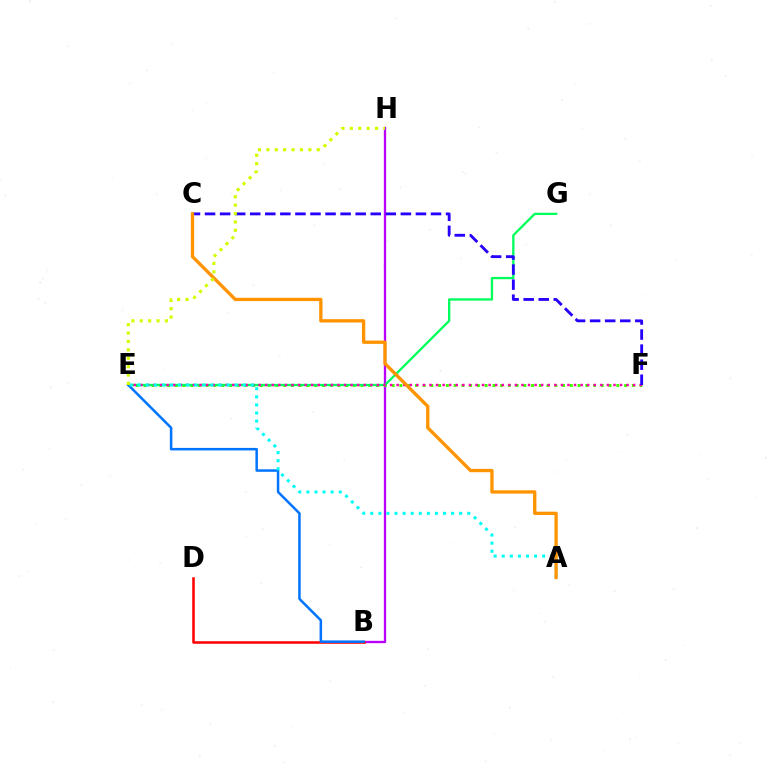{('B', 'H'): [{'color': '#b900ff', 'line_style': 'solid', 'thickness': 1.67}], ('E', 'F'): [{'color': '#3dff00', 'line_style': 'dotted', 'thickness': 2.1}, {'color': '#ff00ac', 'line_style': 'dotted', 'thickness': 1.79}], ('B', 'D'): [{'color': '#ff0000', 'line_style': 'solid', 'thickness': 1.83}], ('E', 'G'): [{'color': '#00ff5c', 'line_style': 'solid', 'thickness': 1.67}], ('C', 'F'): [{'color': '#2500ff', 'line_style': 'dashed', 'thickness': 2.05}], ('B', 'E'): [{'color': '#0074ff', 'line_style': 'solid', 'thickness': 1.8}], ('A', 'E'): [{'color': '#00fff6', 'line_style': 'dotted', 'thickness': 2.2}], ('A', 'C'): [{'color': '#ff9400', 'line_style': 'solid', 'thickness': 2.39}], ('E', 'H'): [{'color': '#d1ff00', 'line_style': 'dotted', 'thickness': 2.28}]}